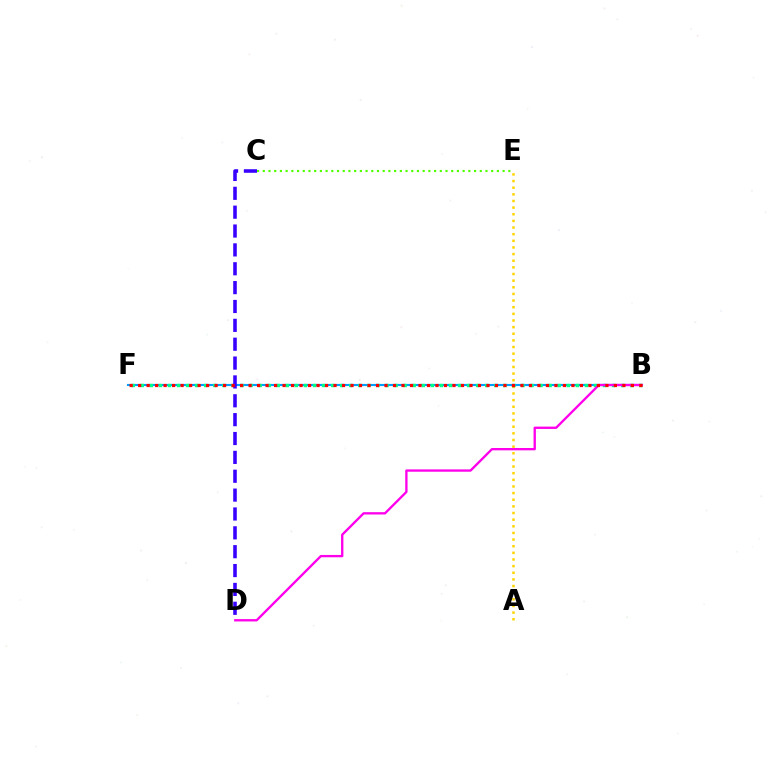{('B', 'F'): [{'color': '#009eff', 'line_style': 'solid', 'thickness': 1.53}, {'color': '#00ff86', 'line_style': 'dotted', 'thickness': 2.46}, {'color': '#ff0000', 'line_style': 'dotted', 'thickness': 2.31}], ('A', 'E'): [{'color': '#ffd500', 'line_style': 'dotted', 'thickness': 1.8}], ('C', 'D'): [{'color': '#3700ff', 'line_style': 'dashed', 'thickness': 2.56}], ('B', 'D'): [{'color': '#ff00ed', 'line_style': 'solid', 'thickness': 1.68}], ('C', 'E'): [{'color': '#4fff00', 'line_style': 'dotted', 'thickness': 1.55}]}